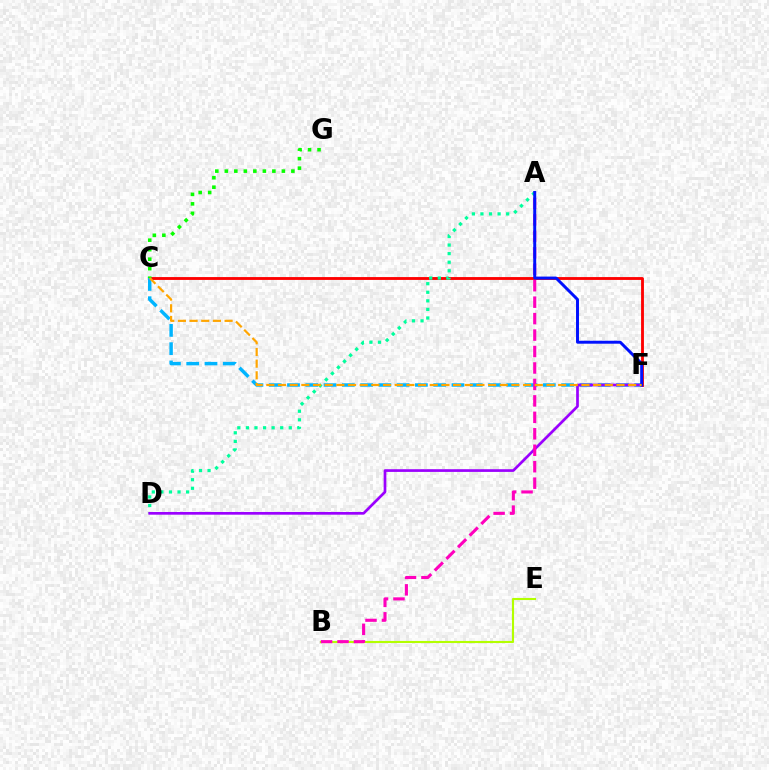{('C', 'F'): [{'color': '#ff0000', 'line_style': 'solid', 'thickness': 2.05}, {'color': '#00b5ff', 'line_style': 'dashed', 'thickness': 2.48}, {'color': '#ffa500', 'line_style': 'dashed', 'thickness': 1.59}], ('B', 'E'): [{'color': '#b3ff00', 'line_style': 'solid', 'thickness': 1.52}], ('A', 'D'): [{'color': '#00ff9d', 'line_style': 'dotted', 'thickness': 2.33}], ('D', 'F'): [{'color': '#9b00ff', 'line_style': 'solid', 'thickness': 1.94}], ('C', 'G'): [{'color': '#08ff00', 'line_style': 'dotted', 'thickness': 2.58}], ('A', 'B'): [{'color': '#ff00bd', 'line_style': 'dashed', 'thickness': 2.24}], ('A', 'F'): [{'color': '#0010ff', 'line_style': 'solid', 'thickness': 2.12}]}